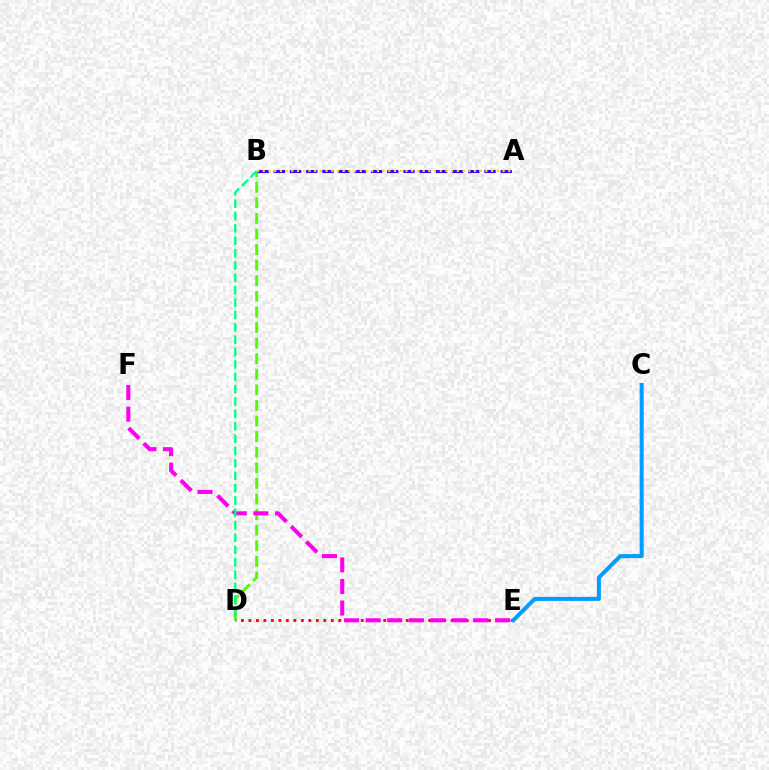{('B', 'D'): [{'color': '#4fff00', 'line_style': 'dashed', 'thickness': 2.12}, {'color': '#00ff86', 'line_style': 'dashed', 'thickness': 1.68}], ('D', 'E'): [{'color': '#ff0000', 'line_style': 'dotted', 'thickness': 2.04}], ('C', 'E'): [{'color': '#009eff', 'line_style': 'solid', 'thickness': 2.9}], ('E', 'F'): [{'color': '#ff00ed', 'line_style': 'dashed', 'thickness': 2.93}], ('A', 'B'): [{'color': '#3700ff', 'line_style': 'dashed', 'thickness': 2.2}, {'color': '#ffd500', 'line_style': 'dotted', 'thickness': 1.55}]}